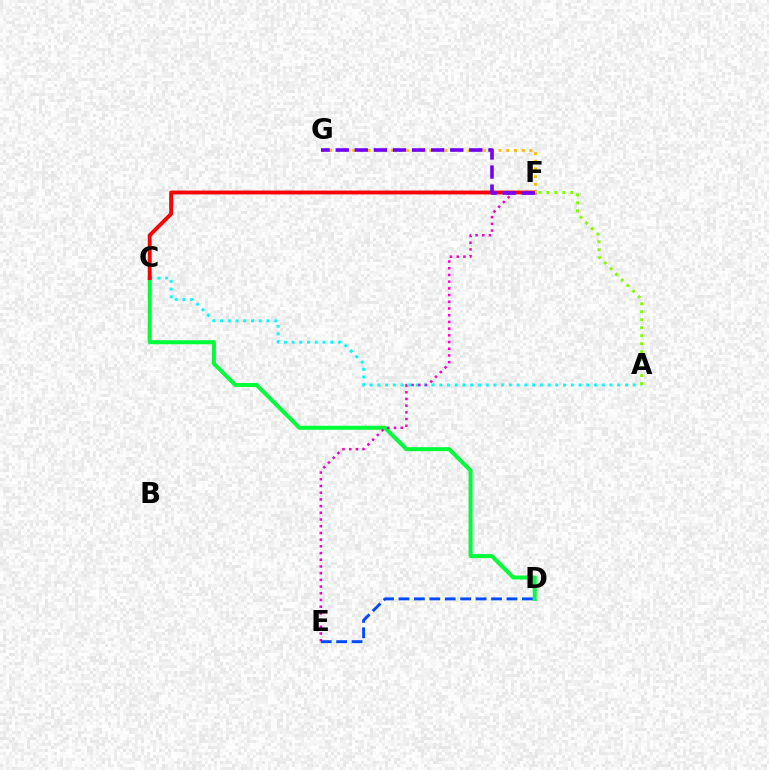{('A', 'C'): [{'color': '#00fff6', 'line_style': 'dotted', 'thickness': 2.1}], ('C', 'D'): [{'color': '#00ff39', 'line_style': 'solid', 'thickness': 2.88}], ('E', 'F'): [{'color': '#ff00cf', 'line_style': 'dotted', 'thickness': 1.82}], ('C', 'F'): [{'color': '#ff0000', 'line_style': 'solid', 'thickness': 2.79}], ('F', 'G'): [{'color': '#ffbd00', 'line_style': 'dotted', 'thickness': 2.09}, {'color': '#7200ff', 'line_style': 'dashed', 'thickness': 2.59}], ('D', 'E'): [{'color': '#004bff', 'line_style': 'dashed', 'thickness': 2.1}], ('A', 'F'): [{'color': '#84ff00', 'line_style': 'dotted', 'thickness': 2.17}]}